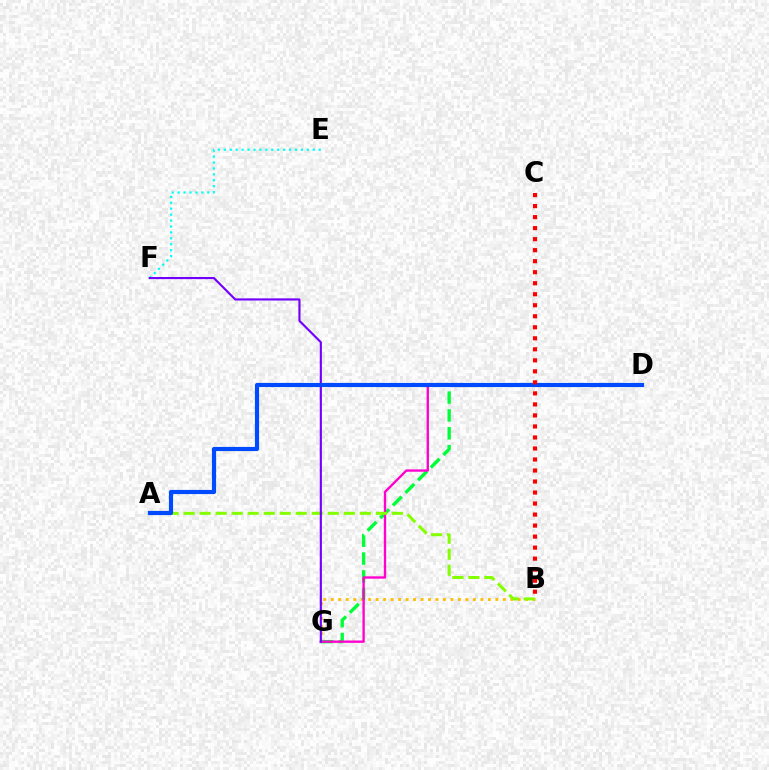{('B', 'G'): [{'color': '#ffbd00', 'line_style': 'dotted', 'thickness': 2.03}], ('D', 'G'): [{'color': '#00ff39', 'line_style': 'dashed', 'thickness': 2.43}, {'color': '#ff00cf', 'line_style': 'solid', 'thickness': 1.69}], ('E', 'F'): [{'color': '#00fff6', 'line_style': 'dotted', 'thickness': 1.61}], ('A', 'B'): [{'color': '#84ff00', 'line_style': 'dashed', 'thickness': 2.18}], ('F', 'G'): [{'color': '#7200ff', 'line_style': 'solid', 'thickness': 1.54}], ('A', 'D'): [{'color': '#004bff', 'line_style': 'solid', 'thickness': 2.99}], ('B', 'C'): [{'color': '#ff0000', 'line_style': 'dotted', 'thickness': 2.99}]}